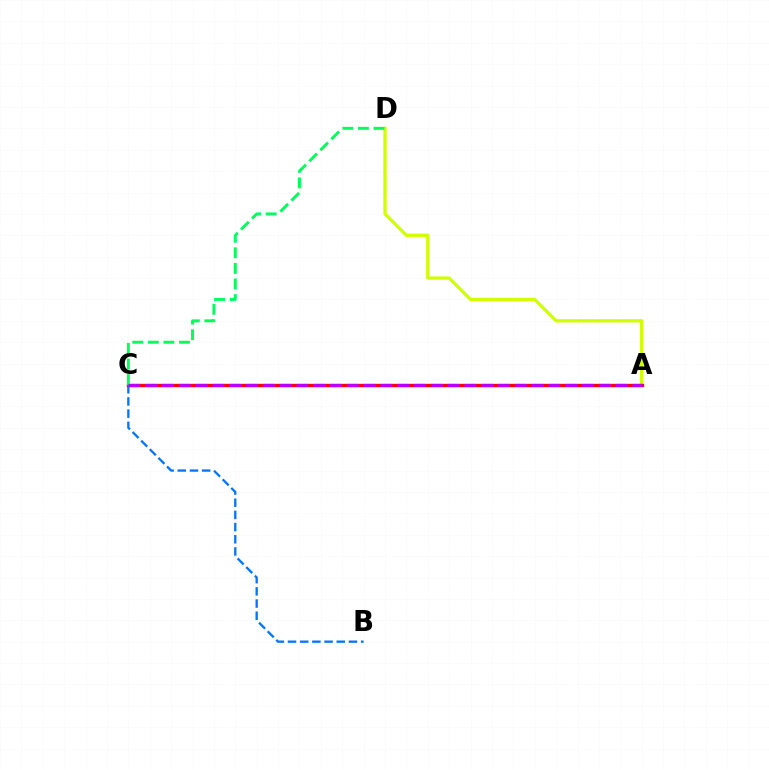{('A', 'D'): [{'color': '#d1ff00', 'line_style': 'solid', 'thickness': 2.36}], ('A', 'C'): [{'color': '#ff0000', 'line_style': 'solid', 'thickness': 2.42}, {'color': '#b900ff', 'line_style': 'dashed', 'thickness': 2.28}], ('C', 'D'): [{'color': '#00ff5c', 'line_style': 'dashed', 'thickness': 2.12}], ('B', 'C'): [{'color': '#0074ff', 'line_style': 'dashed', 'thickness': 1.66}]}